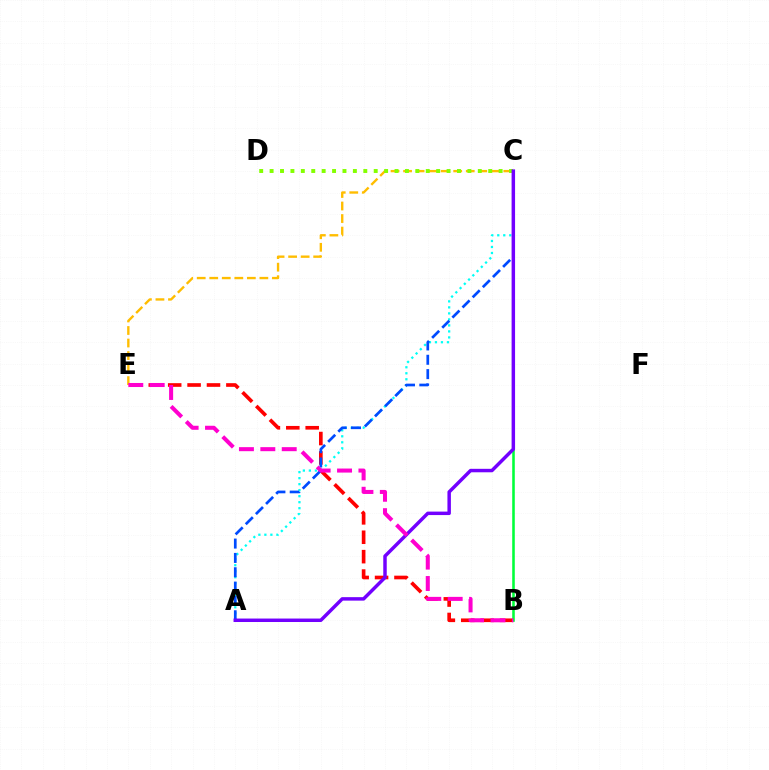{('C', 'E'): [{'color': '#ffbd00', 'line_style': 'dashed', 'thickness': 1.7}], ('A', 'C'): [{'color': '#00fff6', 'line_style': 'dotted', 'thickness': 1.63}, {'color': '#004bff', 'line_style': 'dashed', 'thickness': 1.95}, {'color': '#7200ff', 'line_style': 'solid', 'thickness': 2.5}], ('B', 'E'): [{'color': '#ff0000', 'line_style': 'dashed', 'thickness': 2.64}, {'color': '#ff00cf', 'line_style': 'dashed', 'thickness': 2.91}], ('C', 'D'): [{'color': '#84ff00', 'line_style': 'dotted', 'thickness': 2.83}], ('B', 'C'): [{'color': '#00ff39', 'line_style': 'solid', 'thickness': 1.85}]}